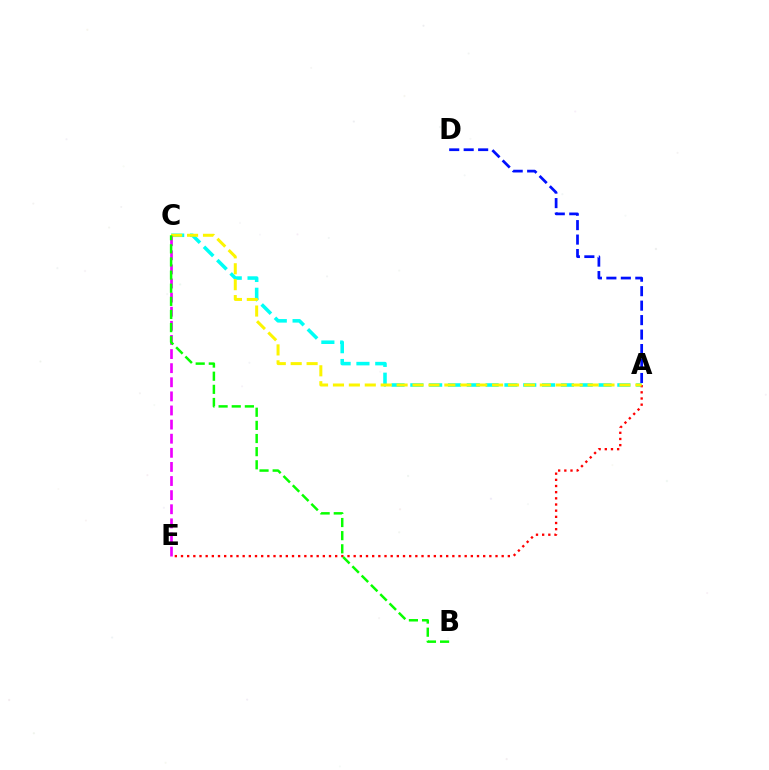{('A', 'C'): [{'color': '#00fff6', 'line_style': 'dashed', 'thickness': 2.56}, {'color': '#fcf500', 'line_style': 'dashed', 'thickness': 2.16}], ('A', 'D'): [{'color': '#0010ff', 'line_style': 'dashed', 'thickness': 1.97}], ('A', 'E'): [{'color': '#ff0000', 'line_style': 'dotted', 'thickness': 1.68}], ('C', 'E'): [{'color': '#ee00ff', 'line_style': 'dashed', 'thickness': 1.92}], ('B', 'C'): [{'color': '#08ff00', 'line_style': 'dashed', 'thickness': 1.78}]}